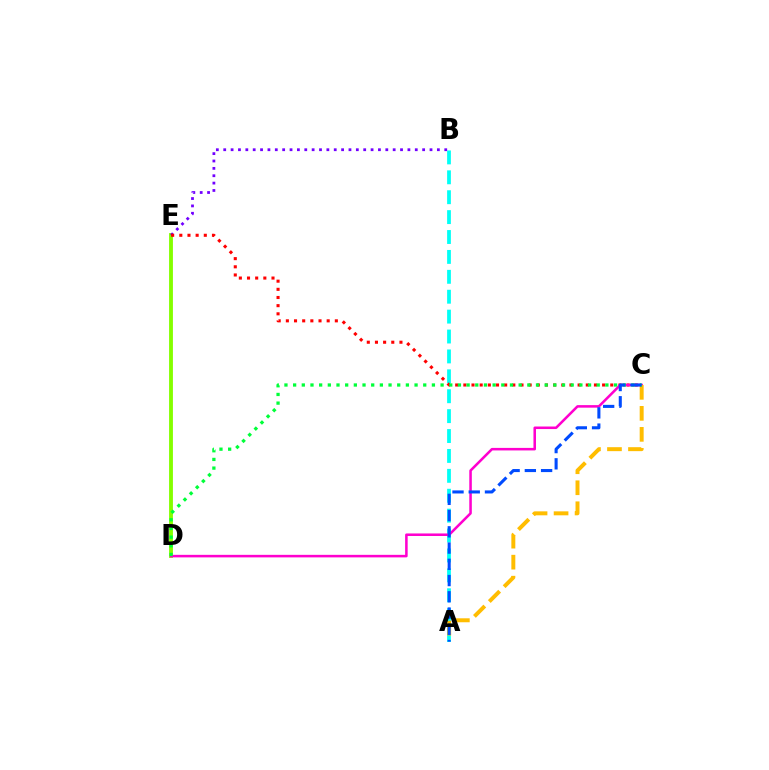{('D', 'E'): [{'color': '#84ff00', 'line_style': 'solid', 'thickness': 2.77}], ('A', 'B'): [{'color': '#00fff6', 'line_style': 'dashed', 'thickness': 2.7}], ('B', 'E'): [{'color': '#7200ff', 'line_style': 'dotted', 'thickness': 2.0}], ('C', 'E'): [{'color': '#ff0000', 'line_style': 'dotted', 'thickness': 2.22}], ('C', 'D'): [{'color': '#ff00cf', 'line_style': 'solid', 'thickness': 1.83}, {'color': '#00ff39', 'line_style': 'dotted', 'thickness': 2.36}], ('A', 'C'): [{'color': '#ffbd00', 'line_style': 'dashed', 'thickness': 2.85}, {'color': '#004bff', 'line_style': 'dashed', 'thickness': 2.21}]}